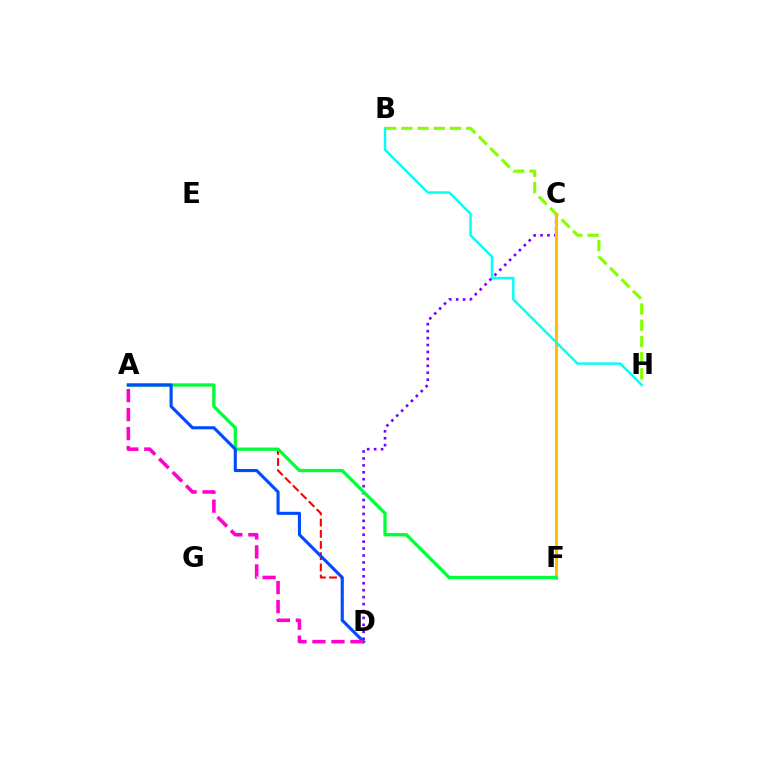{('C', 'D'): [{'color': '#7200ff', 'line_style': 'dotted', 'thickness': 1.88}], ('B', 'H'): [{'color': '#84ff00', 'line_style': 'dashed', 'thickness': 2.2}, {'color': '#00fff6', 'line_style': 'solid', 'thickness': 1.74}], ('A', 'D'): [{'color': '#ff0000', 'line_style': 'dashed', 'thickness': 1.52}, {'color': '#004bff', 'line_style': 'solid', 'thickness': 2.23}, {'color': '#ff00cf', 'line_style': 'dashed', 'thickness': 2.58}], ('C', 'F'): [{'color': '#ffbd00', 'line_style': 'solid', 'thickness': 2.19}], ('A', 'F'): [{'color': '#00ff39', 'line_style': 'solid', 'thickness': 2.37}]}